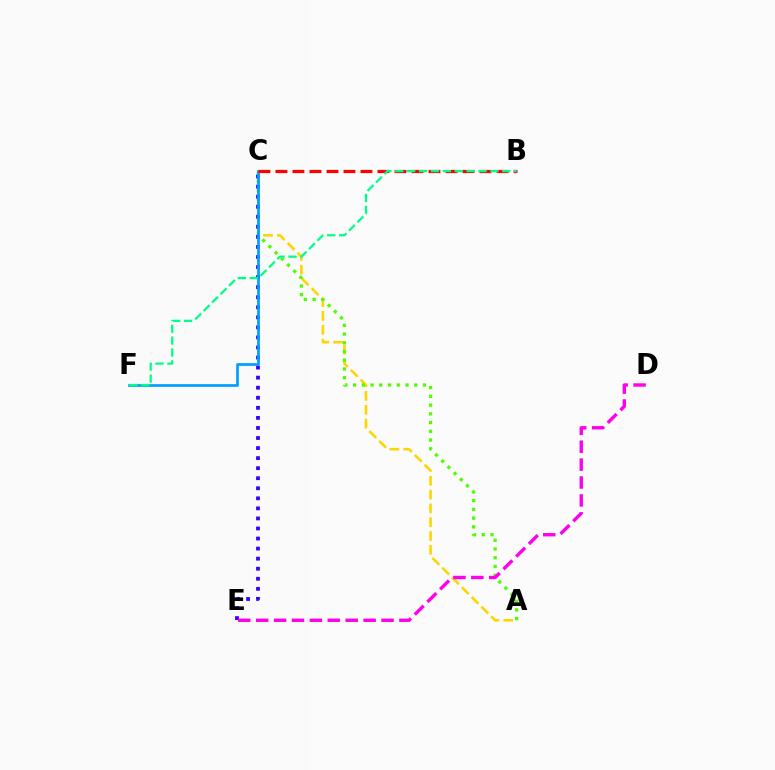{('A', 'C'): [{'color': '#ffd500', 'line_style': 'dashed', 'thickness': 1.88}, {'color': '#4fff00', 'line_style': 'dotted', 'thickness': 2.37}], ('C', 'E'): [{'color': '#3700ff', 'line_style': 'dotted', 'thickness': 2.73}], ('C', 'F'): [{'color': '#009eff', 'line_style': 'solid', 'thickness': 1.93}], ('B', 'C'): [{'color': '#ff0000', 'line_style': 'dashed', 'thickness': 2.31}], ('D', 'E'): [{'color': '#ff00ed', 'line_style': 'dashed', 'thickness': 2.43}], ('B', 'F'): [{'color': '#00ff86', 'line_style': 'dashed', 'thickness': 1.62}]}